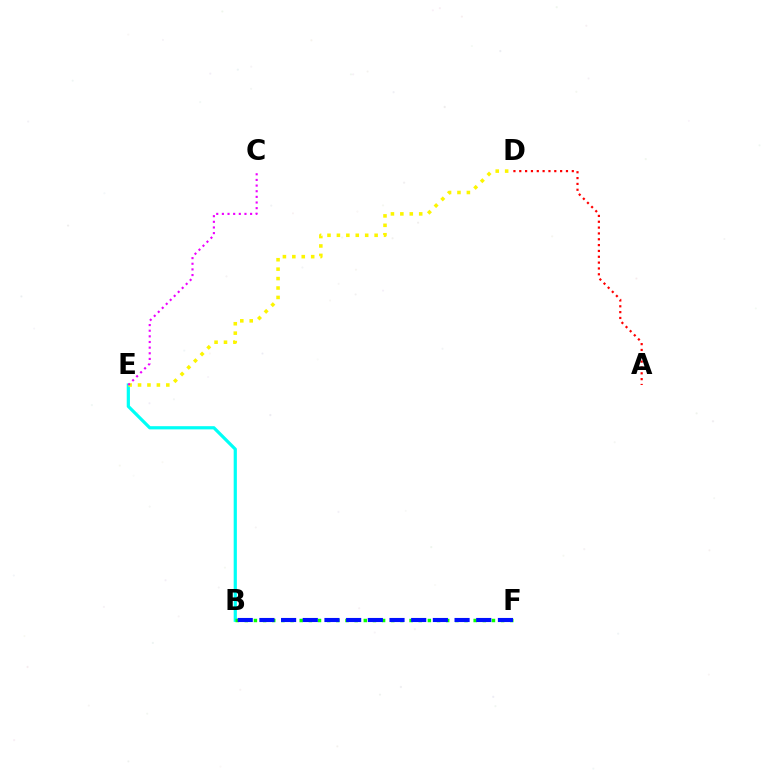{('B', 'E'): [{'color': '#00fff6', 'line_style': 'solid', 'thickness': 2.31}], ('B', 'F'): [{'color': '#08ff00', 'line_style': 'dotted', 'thickness': 2.49}, {'color': '#0010ff', 'line_style': 'dashed', 'thickness': 2.95}], ('D', 'E'): [{'color': '#fcf500', 'line_style': 'dotted', 'thickness': 2.56}], ('C', 'E'): [{'color': '#ee00ff', 'line_style': 'dotted', 'thickness': 1.53}], ('A', 'D'): [{'color': '#ff0000', 'line_style': 'dotted', 'thickness': 1.59}]}